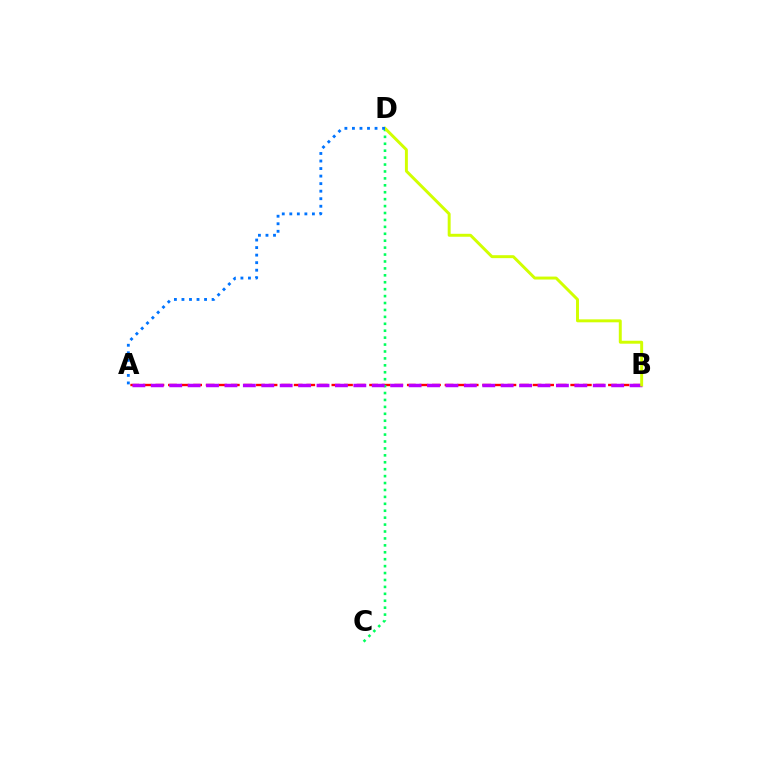{('A', 'B'): [{'color': '#ff0000', 'line_style': 'dashed', 'thickness': 1.71}, {'color': '#b900ff', 'line_style': 'dashed', 'thickness': 2.5}], ('C', 'D'): [{'color': '#00ff5c', 'line_style': 'dotted', 'thickness': 1.88}], ('B', 'D'): [{'color': '#d1ff00', 'line_style': 'solid', 'thickness': 2.13}], ('A', 'D'): [{'color': '#0074ff', 'line_style': 'dotted', 'thickness': 2.05}]}